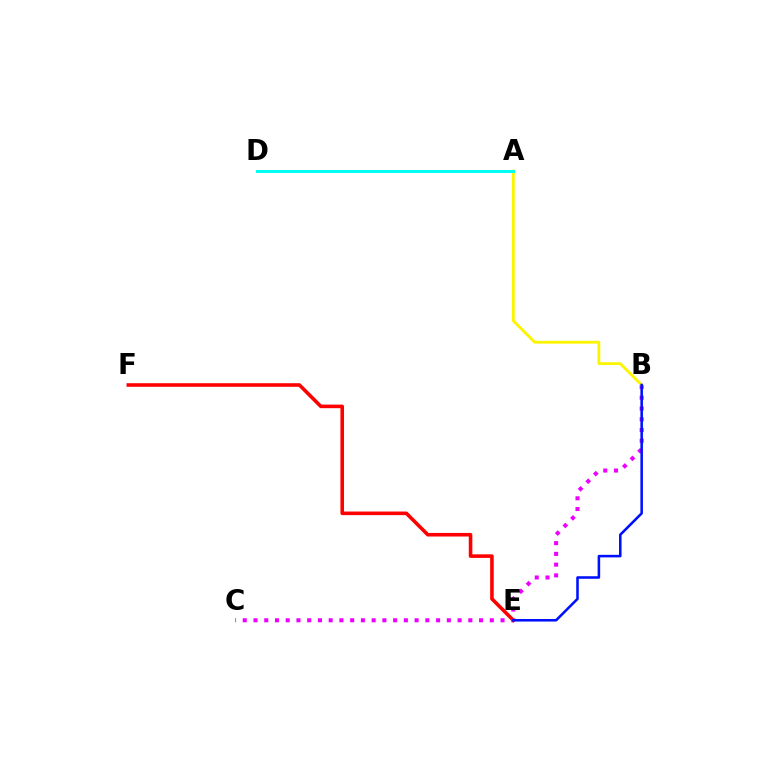{('B', 'C'): [{'color': '#ee00ff', 'line_style': 'dotted', 'thickness': 2.92}], ('E', 'F'): [{'color': '#ff0000', 'line_style': 'solid', 'thickness': 2.58}], ('A', 'B'): [{'color': '#fcf500', 'line_style': 'solid', 'thickness': 2.04}], ('A', 'D'): [{'color': '#08ff00', 'line_style': 'solid', 'thickness': 2.03}, {'color': '#00fff6', 'line_style': 'solid', 'thickness': 2.13}], ('B', 'E'): [{'color': '#0010ff', 'line_style': 'solid', 'thickness': 1.84}]}